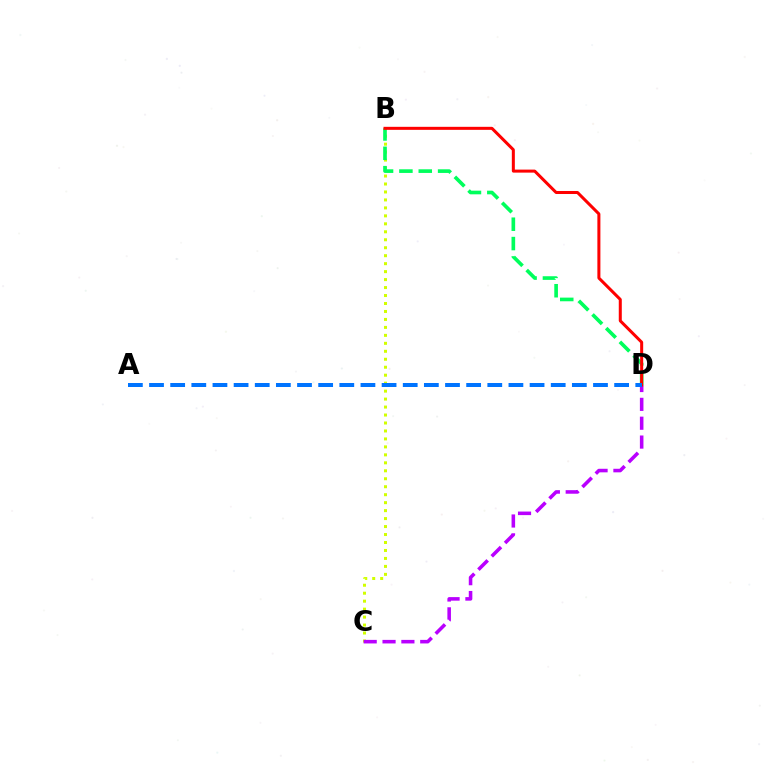{('B', 'C'): [{'color': '#d1ff00', 'line_style': 'dotted', 'thickness': 2.16}], ('C', 'D'): [{'color': '#b900ff', 'line_style': 'dashed', 'thickness': 2.56}], ('B', 'D'): [{'color': '#00ff5c', 'line_style': 'dashed', 'thickness': 2.63}, {'color': '#ff0000', 'line_style': 'solid', 'thickness': 2.18}], ('A', 'D'): [{'color': '#0074ff', 'line_style': 'dashed', 'thickness': 2.87}]}